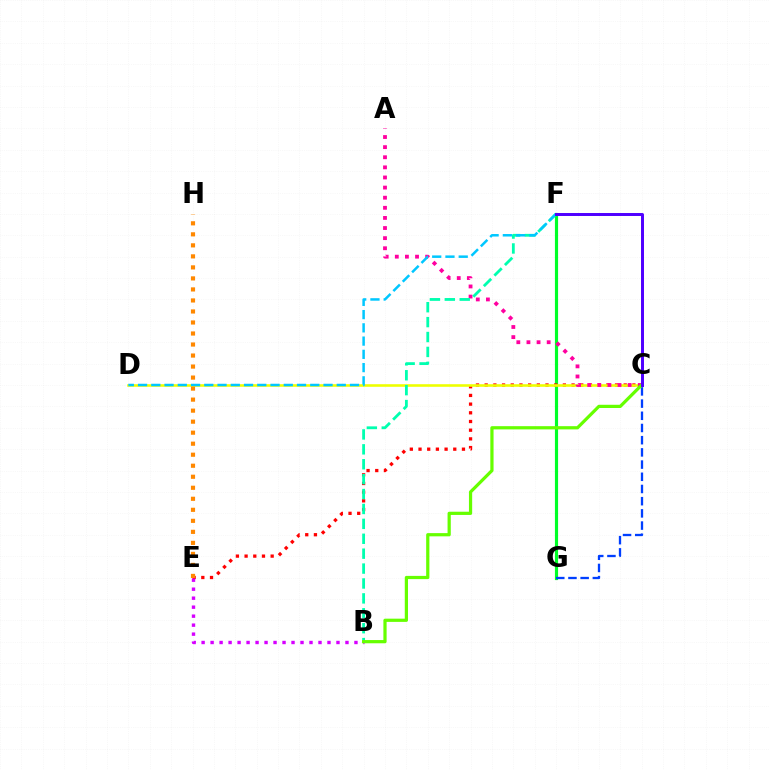{('F', 'G'): [{'color': '#00ff27', 'line_style': 'solid', 'thickness': 2.27}], ('C', 'E'): [{'color': '#ff0000', 'line_style': 'dotted', 'thickness': 2.36}], ('B', 'E'): [{'color': '#d600ff', 'line_style': 'dotted', 'thickness': 2.44}], ('C', 'D'): [{'color': '#eeff00', 'line_style': 'solid', 'thickness': 1.86}], ('C', 'G'): [{'color': '#003fff', 'line_style': 'dashed', 'thickness': 1.66}], ('A', 'C'): [{'color': '#ff00a0', 'line_style': 'dotted', 'thickness': 2.75}], ('B', 'F'): [{'color': '#00ffaf', 'line_style': 'dashed', 'thickness': 2.02}], ('B', 'C'): [{'color': '#66ff00', 'line_style': 'solid', 'thickness': 2.32}], ('D', 'F'): [{'color': '#00c7ff', 'line_style': 'dashed', 'thickness': 1.8}], ('C', 'F'): [{'color': '#4f00ff', 'line_style': 'solid', 'thickness': 2.14}], ('E', 'H'): [{'color': '#ff8800', 'line_style': 'dotted', 'thickness': 2.99}]}